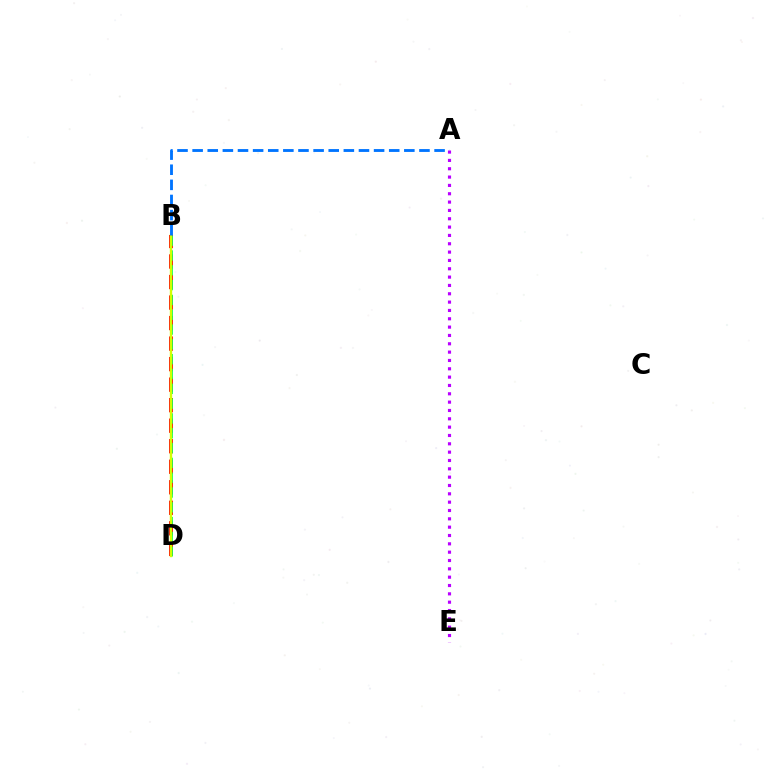{('B', 'D'): [{'color': '#ff0000', 'line_style': 'dashed', 'thickness': 2.79}, {'color': '#00ff5c', 'line_style': 'dashed', 'thickness': 2.01}, {'color': '#d1ff00', 'line_style': 'solid', 'thickness': 1.71}], ('A', 'E'): [{'color': '#b900ff', 'line_style': 'dotted', 'thickness': 2.26}], ('A', 'B'): [{'color': '#0074ff', 'line_style': 'dashed', 'thickness': 2.05}]}